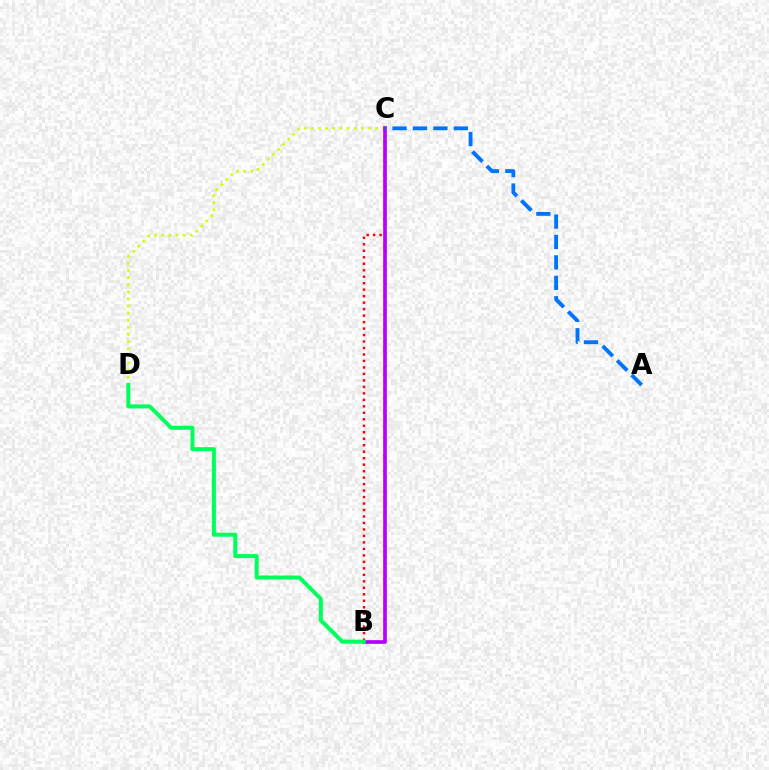{('C', 'D'): [{'color': '#d1ff00', 'line_style': 'dotted', 'thickness': 1.93}], ('B', 'C'): [{'color': '#ff0000', 'line_style': 'dotted', 'thickness': 1.76}, {'color': '#b900ff', 'line_style': 'solid', 'thickness': 2.66}], ('B', 'D'): [{'color': '#00ff5c', 'line_style': 'solid', 'thickness': 2.89}], ('A', 'C'): [{'color': '#0074ff', 'line_style': 'dashed', 'thickness': 2.78}]}